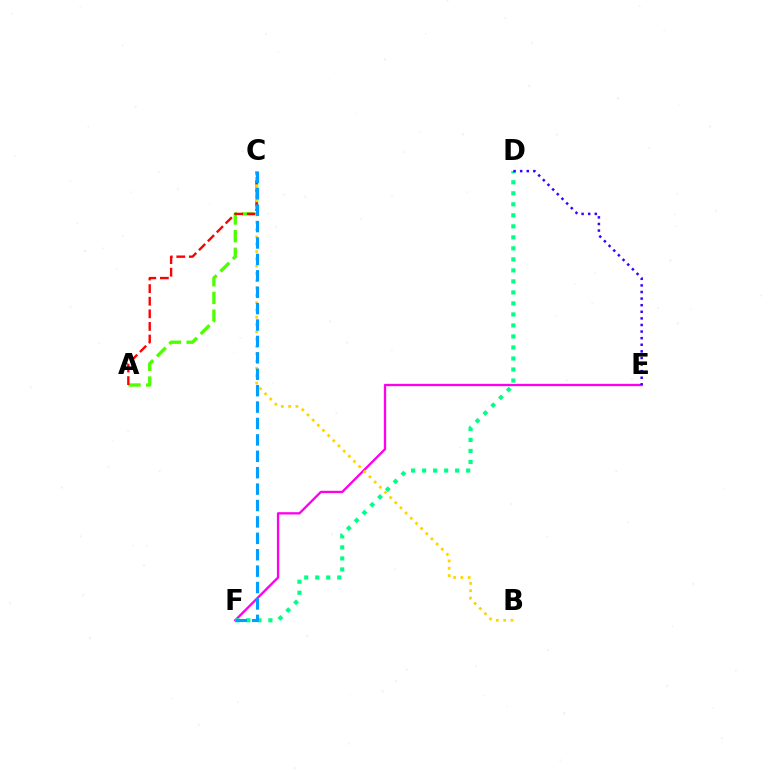{('E', 'F'): [{'color': '#ff00ed', 'line_style': 'solid', 'thickness': 1.67}], ('A', 'C'): [{'color': '#4fff00', 'line_style': 'dashed', 'thickness': 2.4}, {'color': '#ff0000', 'line_style': 'dashed', 'thickness': 1.71}], ('D', 'F'): [{'color': '#00ff86', 'line_style': 'dotted', 'thickness': 2.99}], ('D', 'E'): [{'color': '#3700ff', 'line_style': 'dotted', 'thickness': 1.79}], ('B', 'C'): [{'color': '#ffd500', 'line_style': 'dotted', 'thickness': 1.98}], ('C', 'F'): [{'color': '#009eff', 'line_style': 'dashed', 'thickness': 2.23}]}